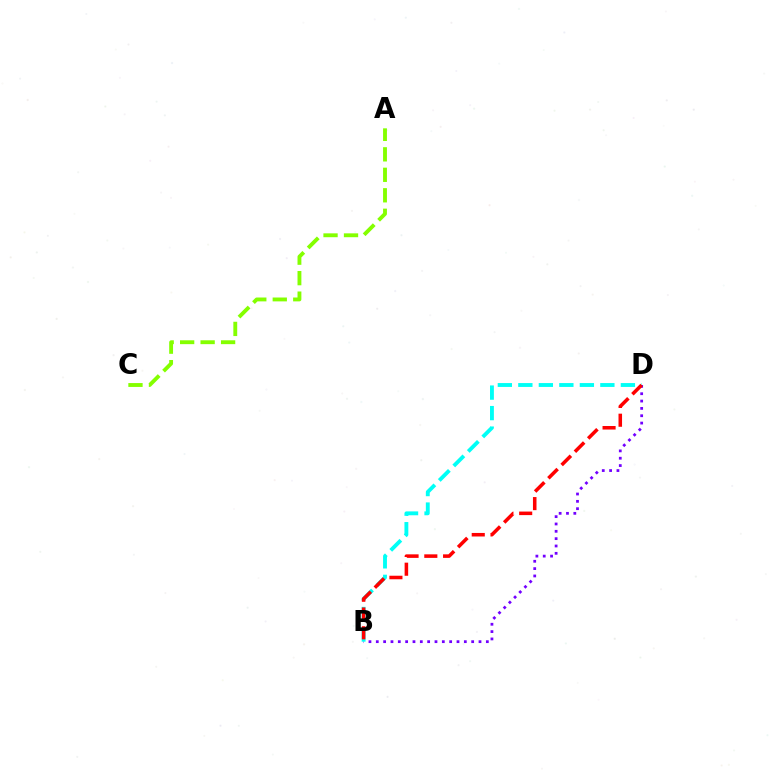{('B', 'D'): [{'color': '#7200ff', 'line_style': 'dotted', 'thickness': 1.99}, {'color': '#00fff6', 'line_style': 'dashed', 'thickness': 2.79}, {'color': '#ff0000', 'line_style': 'dashed', 'thickness': 2.55}], ('A', 'C'): [{'color': '#84ff00', 'line_style': 'dashed', 'thickness': 2.78}]}